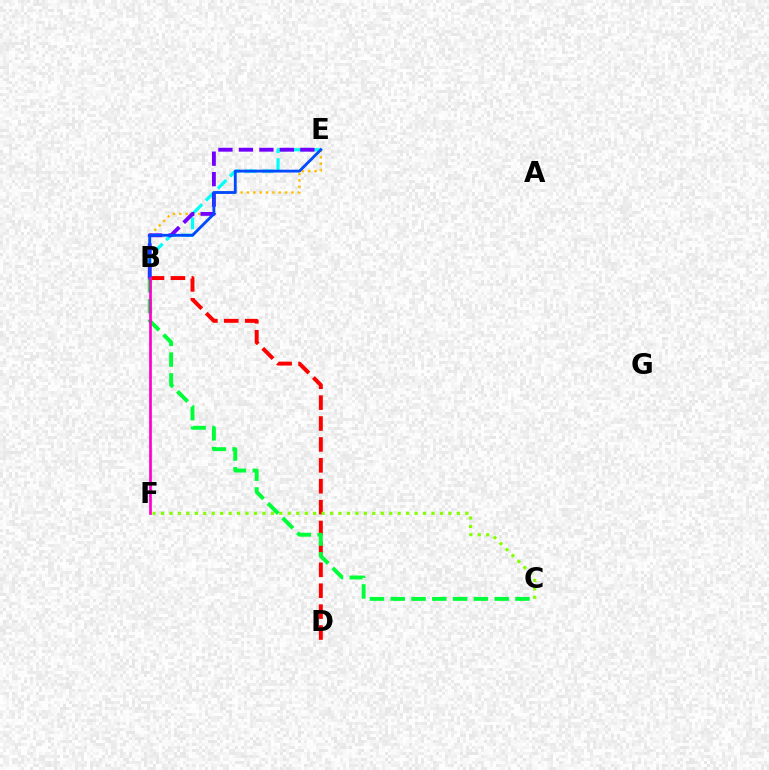{('B', 'D'): [{'color': '#ff0000', 'line_style': 'dashed', 'thickness': 2.84}], ('B', 'E'): [{'color': '#00fff6', 'line_style': 'dashed', 'thickness': 2.32}, {'color': '#ffbd00', 'line_style': 'dotted', 'thickness': 1.73}, {'color': '#7200ff', 'line_style': 'dashed', 'thickness': 2.78}, {'color': '#004bff', 'line_style': 'solid', 'thickness': 2.04}], ('C', 'F'): [{'color': '#84ff00', 'line_style': 'dotted', 'thickness': 2.3}], ('B', 'C'): [{'color': '#00ff39', 'line_style': 'dashed', 'thickness': 2.82}], ('B', 'F'): [{'color': '#ff00cf', 'line_style': 'solid', 'thickness': 1.95}]}